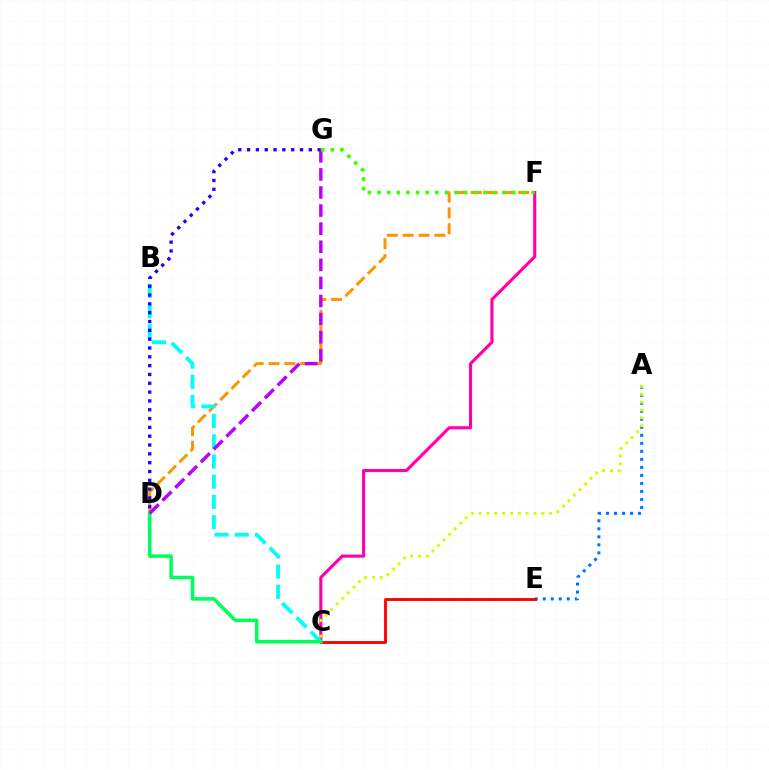{('A', 'E'): [{'color': '#0074ff', 'line_style': 'dotted', 'thickness': 2.18}], ('D', 'F'): [{'color': '#ff9400', 'line_style': 'dashed', 'thickness': 2.15}], ('C', 'F'): [{'color': '#ff00ac', 'line_style': 'solid', 'thickness': 2.24}], ('C', 'E'): [{'color': '#ff0000', 'line_style': 'solid', 'thickness': 2.06}], ('B', 'C'): [{'color': '#00fff6', 'line_style': 'dashed', 'thickness': 2.75}], ('A', 'C'): [{'color': '#d1ff00', 'line_style': 'dotted', 'thickness': 2.13}], ('C', 'D'): [{'color': '#00ff5c', 'line_style': 'solid', 'thickness': 2.54}], ('D', 'G'): [{'color': '#b900ff', 'line_style': 'dashed', 'thickness': 2.46}, {'color': '#2500ff', 'line_style': 'dotted', 'thickness': 2.4}], ('F', 'G'): [{'color': '#3dff00', 'line_style': 'dotted', 'thickness': 2.62}]}